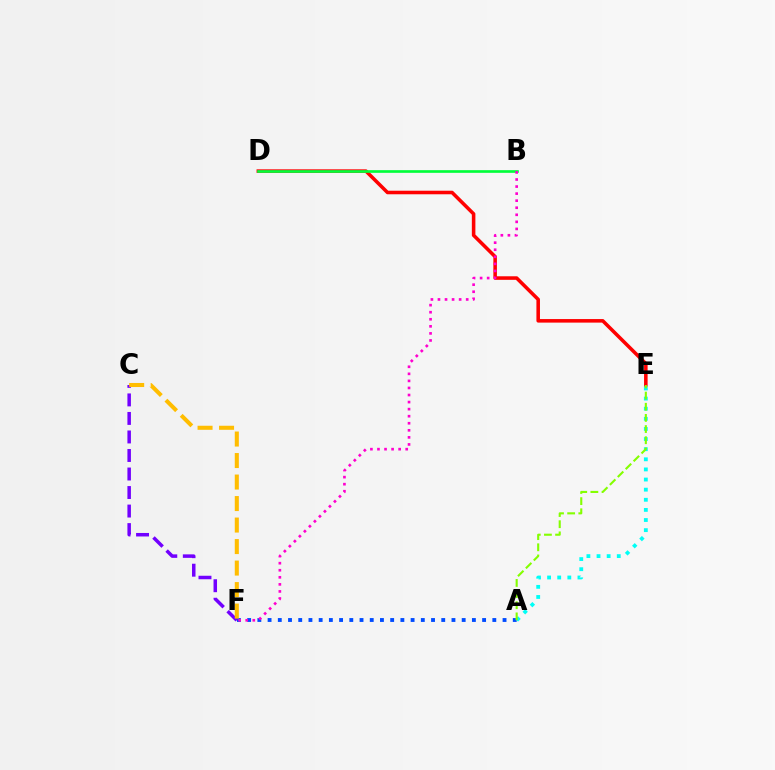{('A', 'F'): [{'color': '#004bff', 'line_style': 'dotted', 'thickness': 2.78}], ('D', 'E'): [{'color': '#ff0000', 'line_style': 'solid', 'thickness': 2.56}], ('C', 'F'): [{'color': '#7200ff', 'line_style': 'dashed', 'thickness': 2.52}, {'color': '#ffbd00', 'line_style': 'dashed', 'thickness': 2.92}], ('B', 'D'): [{'color': '#00ff39', 'line_style': 'solid', 'thickness': 1.92}], ('A', 'E'): [{'color': '#00fff6', 'line_style': 'dotted', 'thickness': 2.75}, {'color': '#84ff00', 'line_style': 'dashed', 'thickness': 1.51}], ('B', 'F'): [{'color': '#ff00cf', 'line_style': 'dotted', 'thickness': 1.92}]}